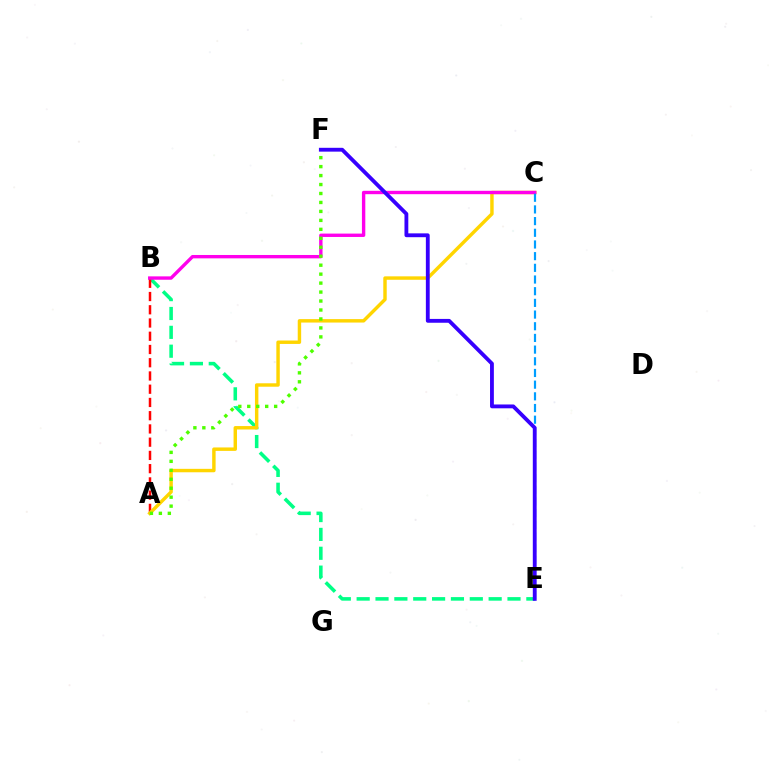{('B', 'E'): [{'color': '#00ff86', 'line_style': 'dashed', 'thickness': 2.56}], ('A', 'B'): [{'color': '#ff0000', 'line_style': 'dashed', 'thickness': 1.8}], ('A', 'C'): [{'color': '#ffd500', 'line_style': 'solid', 'thickness': 2.47}], ('B', 'C'): [{'color': '#ff00ed', 'line_style': 'solid', 'thickness': 2.43}], ('A', 'F'): [{'color': '#4fff00', 'line_style': 'dotted', 'thickness': 2.43}], ('C', 'E'): [{'color': '#009eff', 'line_style': 'dashed', 'thickness': 1.59}], ('E', 'F'): [{'color': '#3700ff', 'line_style': 'solid', 'thickness': 2.76}]}